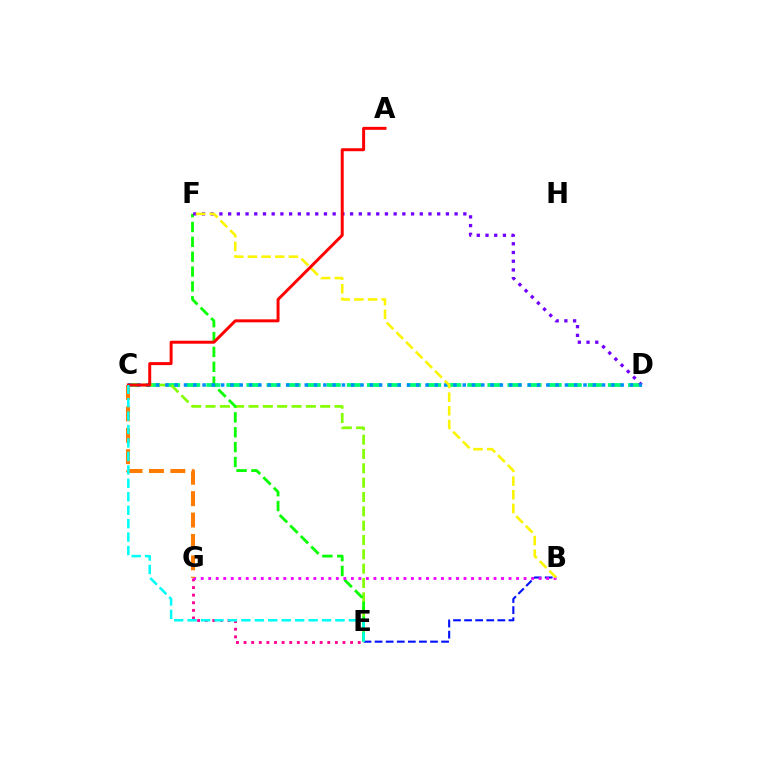{('C', 'D'): [{'color': '#00ff74', 'line_style': 'dashed', 'thickness': 2.73}, {'color': '#008cff', 'line_style': 'dotted', 'thickness': 2.52}], ('B', 'E'): [{'color': '#0010ff', 'line_style': 'dashed', 'thickness': 1.51}], ('C', 'E'): [{'color': '#84ff00', 'line_style': 'dashed', 'thickness': 1.95}, {'color': '#00fff6', 'line_style': 'dashed', 'thickness': 1.83}], ('E', 'F'): [{'color': '#08ff00', 'line_style': 'dashed', 'thickness': 2.02}], ('D', 'F'): [{'color': '#7200ff', 'line_style': 'dotted', 'thickness': 2.37}], ('E', 'G'): [{'color': '#ff0094', 'line_style': 'dotted', 'thickness': 2.07}], ('B', 'G'): [{'color': '#ee00ff', 'line_style': 'dotted', 'thickness': 2.04}], ('C', 'G'): [{'color': '#ff7c00', 'line_style': 'dashed', 'thickness': 2.91}], ('B', 'F'): [{'color': '#fcf500', 'line_style': 'dashed', 'thickness': 1.86}], ('A', 'C'): [{'color': '#ff0000', 'line_style': 'solid', 'thickness': 2.14}]}